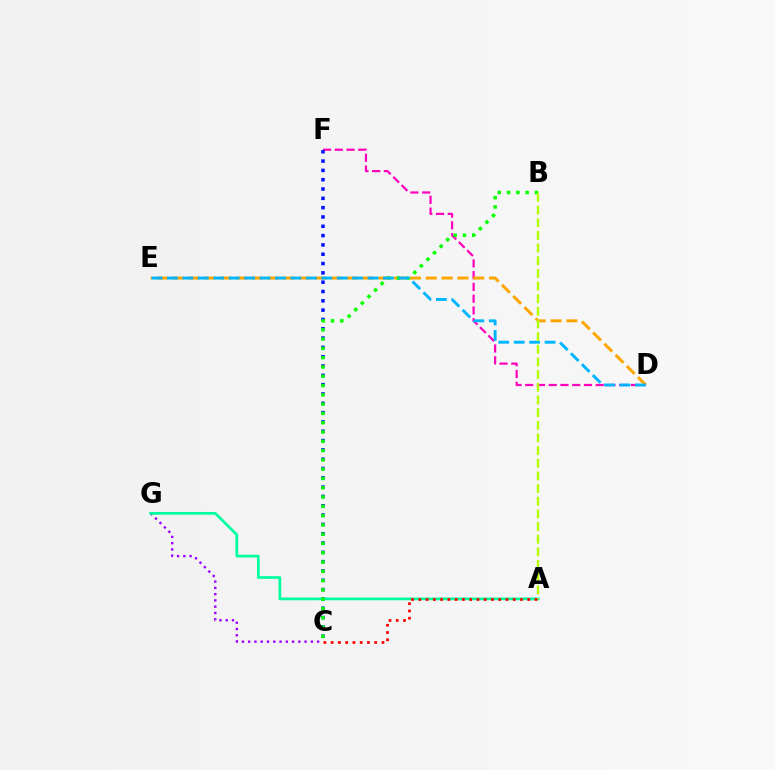{('D', 'F'): [{'color': '#ff00bd', 'line_style': 'dashed', 'thickness': 1.6}], ('C', 'F'): [{'color': '#0010ff', 'line_style': 'dotted', 'thickness': 2.53}], ('C', 'G'): [{'color': '#9b00ff', 'line_style': 'dotted', 'thickness': 1.7}], ('A', 'G'): [{'color': '#00ff9d', 'line_style': 'solid', 'thickness': 1.95}], ('D', 'E'): [{'color': '#ffa500', 'line_style': 'dashed', 'thickness': 2.15}, {'color': '#00b5ff', 'line_style': 'dashed', 'thickness': 2.1}], ('B', 'C'): [{'color': '#08ff00', 'line_style': 'dotted', 'thickness': 2.52}], ('A', 'B'): [{'color': '#b3ff00', 'line_style': 'dashed', 'thickness': 1.72}], ('A', 'C'): [{'color': '#ff0000', 'line_style': 'dotted', 'thickness': 1.97}]}